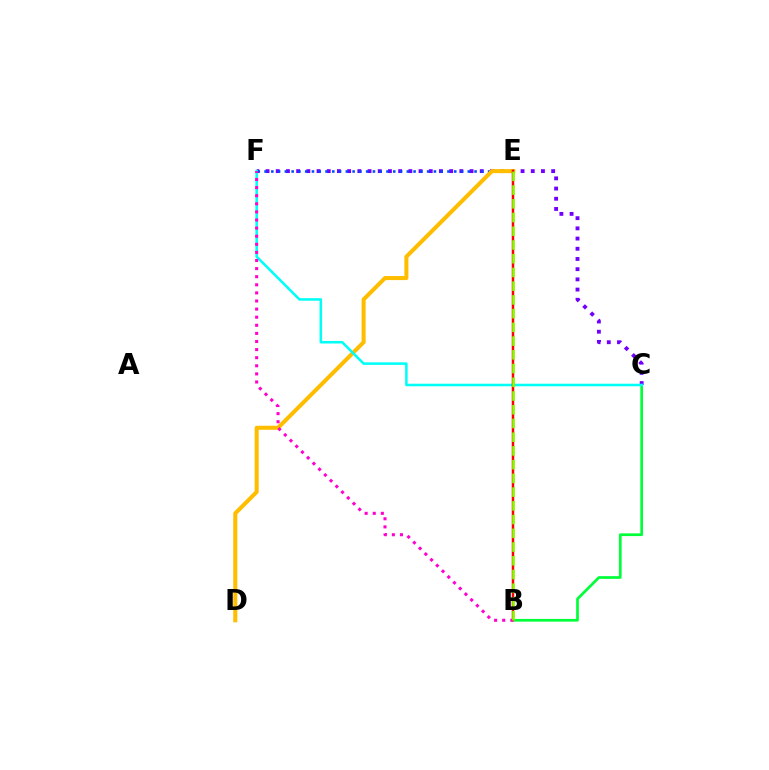{('B', 'C'): [{'color': '#00ff39', 'line_style': 'solid', 'thickness': 1.95}], ('C', 'F'): [{'color': '#7200ff', 'line_style': 'dotted', 'thickness': 2.77}, {'color': '#00fff6', 'line_style': 'solid', 'thickness': 1.83}], ('E', 'F'): [{'color': '#004bff', 'line_style': 'dotted', 'thickness': 1.84}], ('D', 'E'): [{'color': '#ffbd00', 'line_style': 'solid', 'thickness': 2.91}], ('B', 'E'): [{'color': '#ff0000', 'line_style': 'solid', 'thickness': 1.79}, {'color': '#84ff00', 'line_style': 'dashed', 'thickness': 1.87}], ('B', 'F'): [{'color': '#ff00cf', 'line_style': 'dotted', 'thickness': 2.2}]}